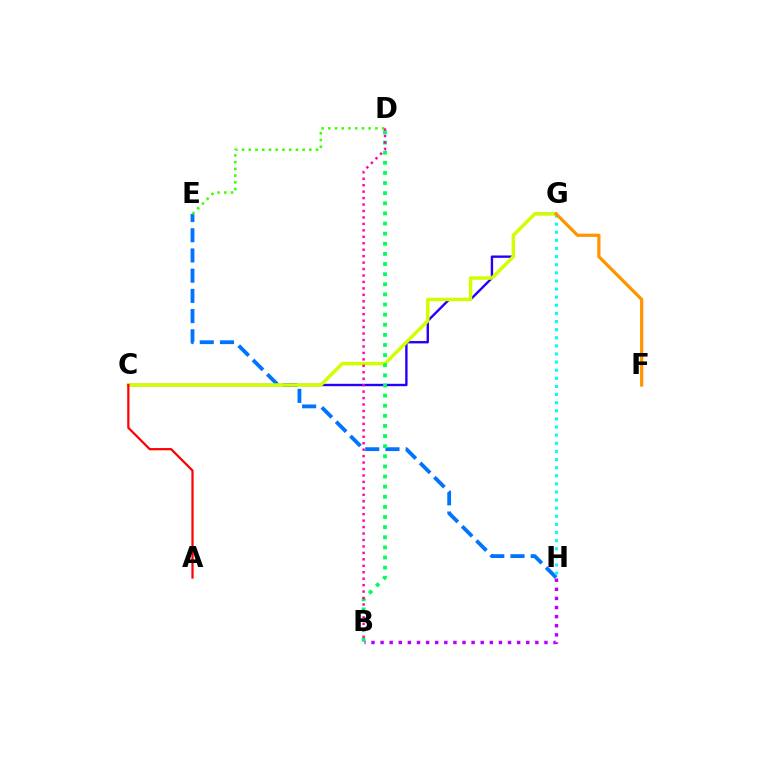{('E', 'H'): [{'color': '#0074ff', 'line_style': 'dashed', 'thickness': 2.75}], ('C', 'G'): [{'color': '#2500ff', 'line_style': 'solid', 'thickness': 1.71}, {'color': '#d1ff00', 'line_style': 'solid', 'thickness': 2.47}], ('B', 'D'): [{'color': '#00ff5c', 'line_style': 'dotted', 'thickness': 2.75}, {'color': '#ff00ac', 'line_style': 'dotted', 'thickness': 1.75}], ('A', 'C'): [{'color': '#ff0000', 'line_style': 'solid', 'thickness': 1.6}], ('B', 'H'): [{'color': '#b900ff', 'line_style': 'dotted', 'thickness': 2.47}], ('G', 'H'): [{'color': '#00fff6', 'line_style': 'dotted', 'thickness': 2.21}], ('D', 'E'): [{'color': '#3dff00', 'line_style': 'dotted', 'thickness': 1.83}], ('F', 'G'): [{'color': '#ff9400', 'line_style': 'solid', 'thickness': 2.3}]}